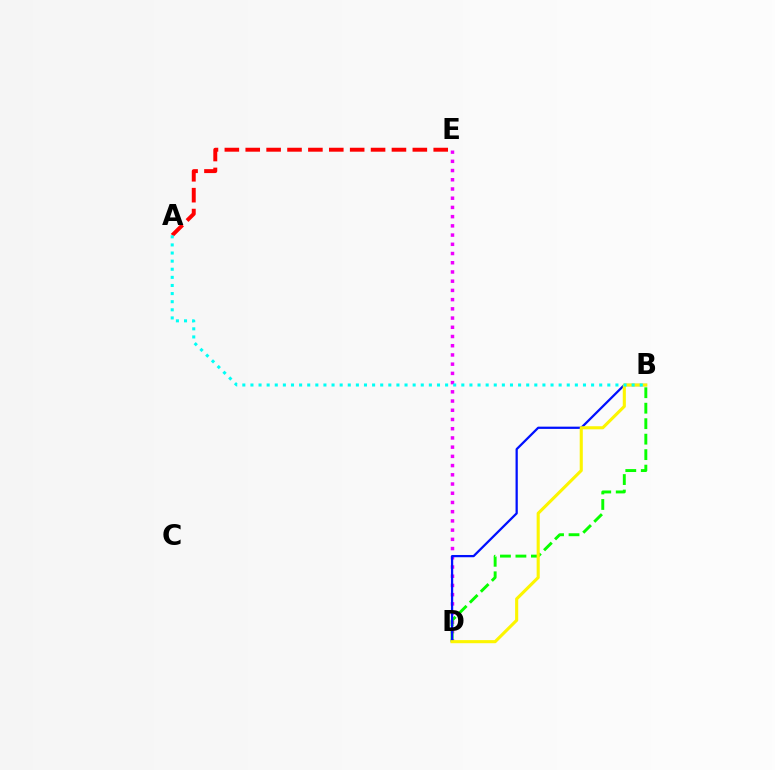{('D', 'E'): [{'color': '#ee00ff', 'line_style': 'dotted', 'thickness': 2.51}], ('B', 'D'): [{'color': '#08ff00', 'line_style': 'dashed', 'thickness': 2.1}, {'color': '#0010ff', 'line_style': 'solid', 'thickness': 1.62}, {'color': '#fcf500', 'line_style': 'solid', 'thickness': 2.23}], ('A', 'E'): [{'color': '#ff0000', 'line_style': 'dashed', 'thickness': 2.84}], ('A', 'B'): [{'color': '#00fff6', 'line_style': 'dotted', 'thickness': 2.2}]}